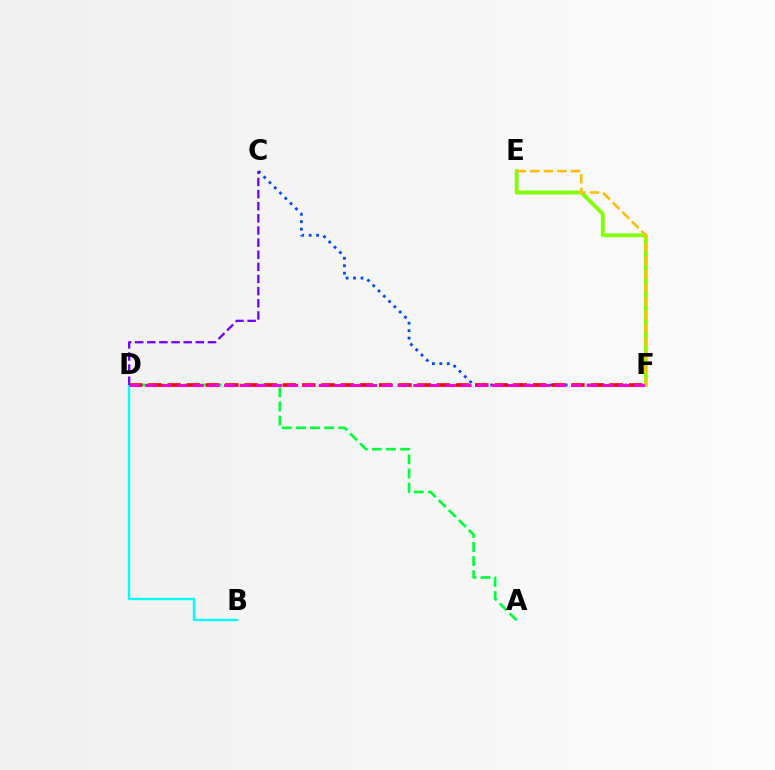{('C', 'F'): [{'color': '#004bff', 'line_style': 'dotted', 'thickness': 2.03}], ('E', 'F'): [{'color': '#84ff00', 'line_style': 'solid', 'thickness': 2.77}, {'color': '#ffbd00', 'line_style': 'dashed', 'thickness': 1.83}], ('A', 'D'): [{'color': '#00ff39', 'line_style': 'dashed', 'thickness': 1.92}], ('D', 'F'): [{'color': '#ff0000', 'line_style': 'dashed', 'thickness': 2.61}, {'color': '#ff00cf', 'line_style': 'dashed', 'thickness': 2.14}], ('B', 'D'): [{'color': '#00fff6', 'line_style': 'solid', 'thickness': 1.71}], ('C', 'D'): [{'color': '#7200ff', 'line_style': 'dashed', 'thickness': 1.65}]}